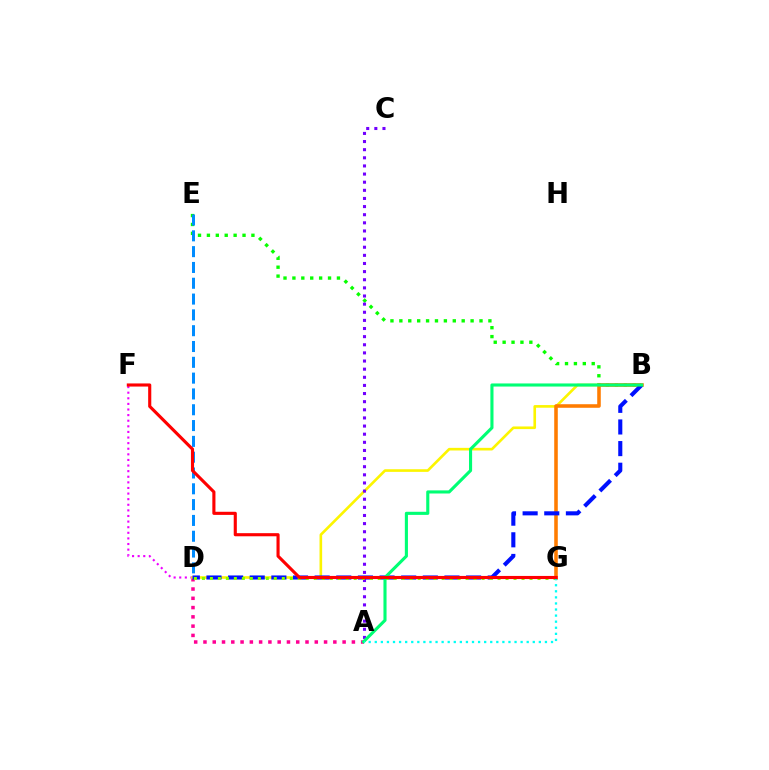{('A', 'D'): [{'color': '#ff0094', 'line_style': 'dotted', 'thickness': 2.52}], ('B', 'E'): [{'color': '#08ff00', 'line_style': 'dotted', 'thickness': 2.42}], ('D', 'F'): [{'color': '#ee00ff', 'line_style': 'dotted', 'thickness': 1.52}], ('D', 'E'): [{'color': '#008cff', 'line_style': 'dashed', 'thickness': 2.15}], ('B', 'D'): [{'color': '#fcf500', 'line_style': 'solid', 'thickness': 1.9}, {'color': '#0010ff', 'line_style': 'dashed', 'thickness': 2.94}], ('B', 'G'): [{'color': '#ff7c00', 'line_style': 'solid', 'thickness': 2.56}], ('A', 'C'): [{'color': '#7200ff', 'line_style': 'dotted', 'thickness': 2.21}], ('D', 'G'): [{'color': '#84ff00', 'line_style': 'dotted', 'thickness': 2.17}], ('A', 'B'): [{'color': '#00ff74', 'line_style': 'solid', 'thickness': 2.24}], ('A', 'G'): [{'color': '#00fff6', 'line_style': 'dotted', 'thickness': 1.65}], ('F', 'G'): [{'color': '#ff0000', 'line_style': 'solid', 'thickness': 2.24}]}